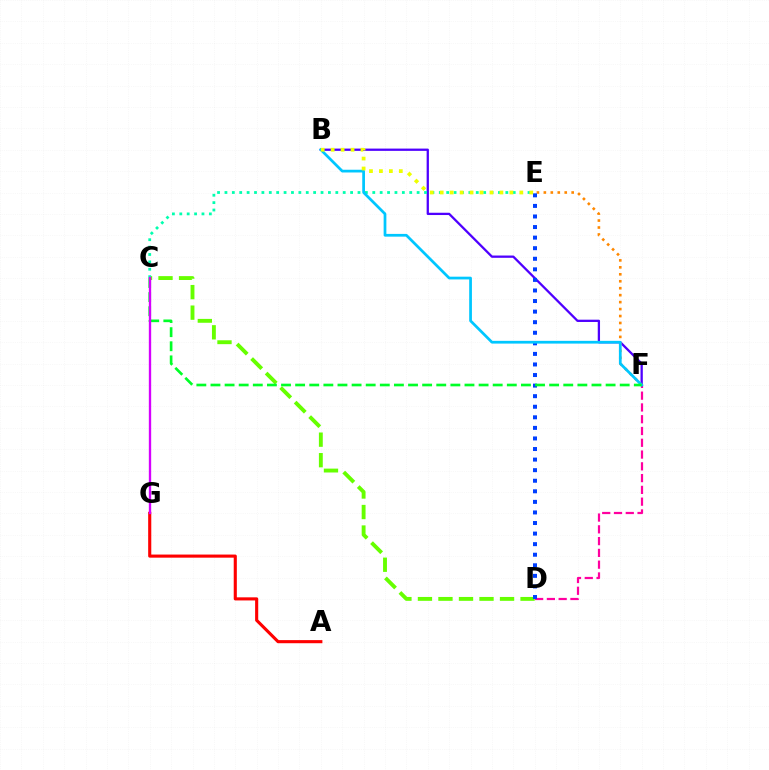{('C', 'D'): [{'color': '#66ff00', 'line_style': 'dashed', 'thickness': 2.79}], ('D', 'F'): [{'color': '#ff00a0', 'line_style': 'dashed', 'thickness': 1.6}], ('A', 'G'): [{'color': '#ff0000', 'line_style': 'solid', 'thickness': 2.24}], ('B', 'F'): [{'color': '#4f00ff', 'line_style': 'solid', 'thickness': 1.64}, {'color': '#00c7ff', 'line_style': 'solid', 'thickness': 1.97}], ('E', 'F'): [{'color': '#ff8800', 'line_style': 'dotted', 'thickness': 1.89}], ('D', 'E'): [{'color': '#003fff', 'line_style': 'dotted', 'thickness': 2.87}], ('C', 'E'): [{'color': '#00ffaf', 'line_style': 'dotted', 'thickness': 2.01}], ('C', 'F'): [{'color': '#00ff27', 'line_style': 'dashed', 'thickness': 1.92}], ('C', 'G'): [{'color': '#d600ff', 'line_style': 'solid', 'thickness': 1.69}], ('B', 'E'): [{'color': '#eeff00', 'line_style': 'dotted', 'thickness': 2.7}]}